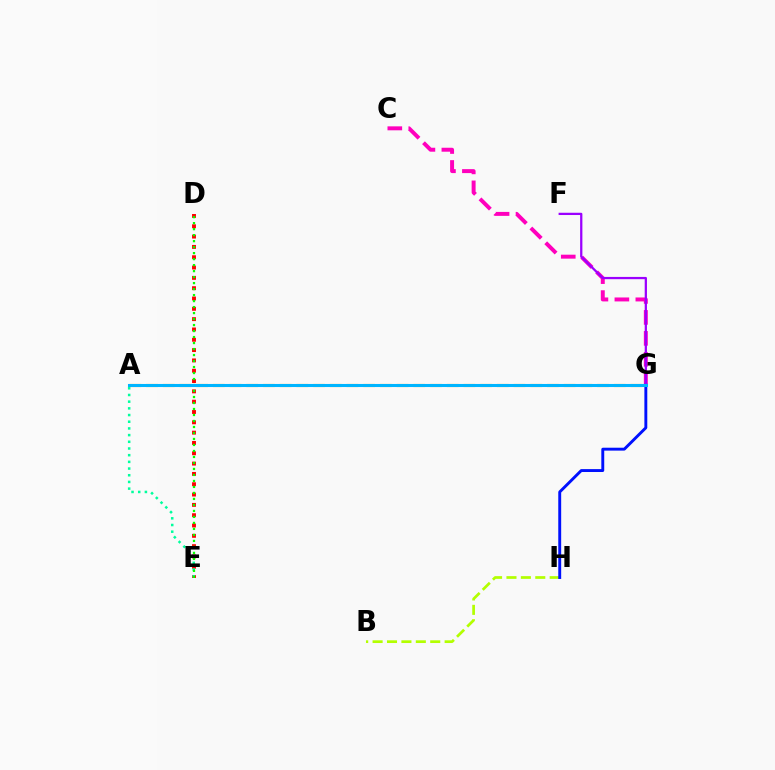{('D', 'E'): [{'color': '#ff0000', 'line_style': 'dotted', 'thickness': 2.8}, {'color': '#08ff00', 'line_style': 'dotted', 'thickness': 1.63}], ('A', 'E'): [{'color': '#00ff9d', 'line_style': 'dotted', 'thickness': 1.82}], ('C', 'G'): [{'color': '#ff00bd', 'line_style': 'dashed', 'thickness': 2.85}], ('B', 'H'): [{'color': '#b3ff00', 'line_style': 'dashed', 'thickness': 1.96}], ('G', 'H'): [{'color': '#0010ff', 'line_style': 'solid', 'thickness': 2.09}], ('A', 'G'): [{'color': '#ffa500', 'line_style': 'dashed', 'thickness': 2.27}, {'color': '#00b5ff', 'line_style': 'solid', 'thickness': 2.21}], ('F', 'G'): [{'color': '#9b00ff', 'line_style': 'solid', 'thickness': 1.63}]}